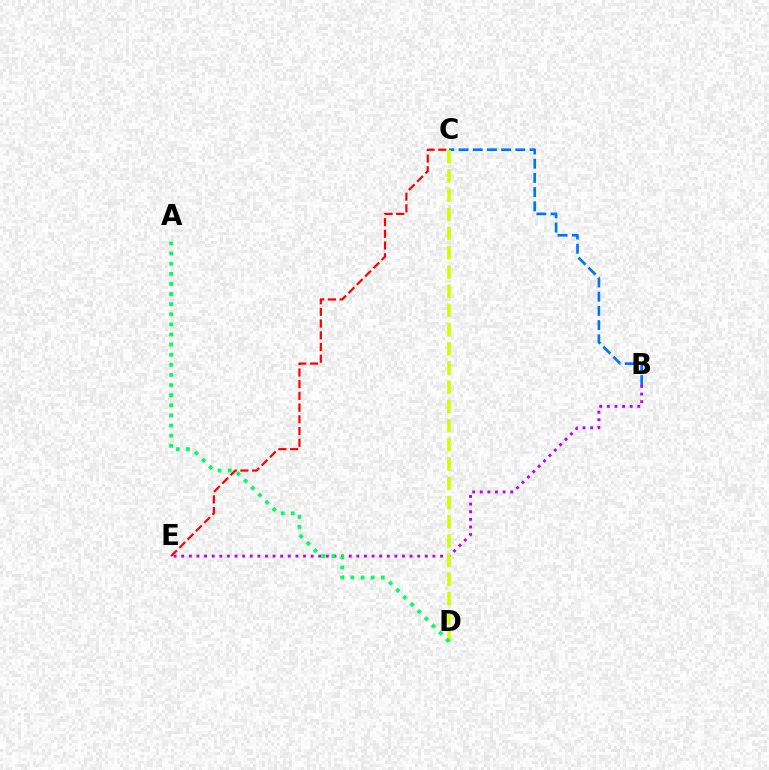{('B', 'C'): [{'color': '#0074ff', 'line_style': 'dashed', 'thickness': 1.93}], ('B', 'E'): [{'color': '#b900ff', 'line_style': 'dotted', 'thickness': 2.07}], ('C', 'D'): [{'color': '#d1ff00', 'line_style': 'dashed', 'thickness': 2.61}], ('C', 'E'): [{'color': '#ff0000', 'line_style': 'dashed', 'thickness': 1.59}], ('A', 'D'): [{'color': '#00ff5c', 'line_style': 'dotted', 'thickness': 2.75}]}